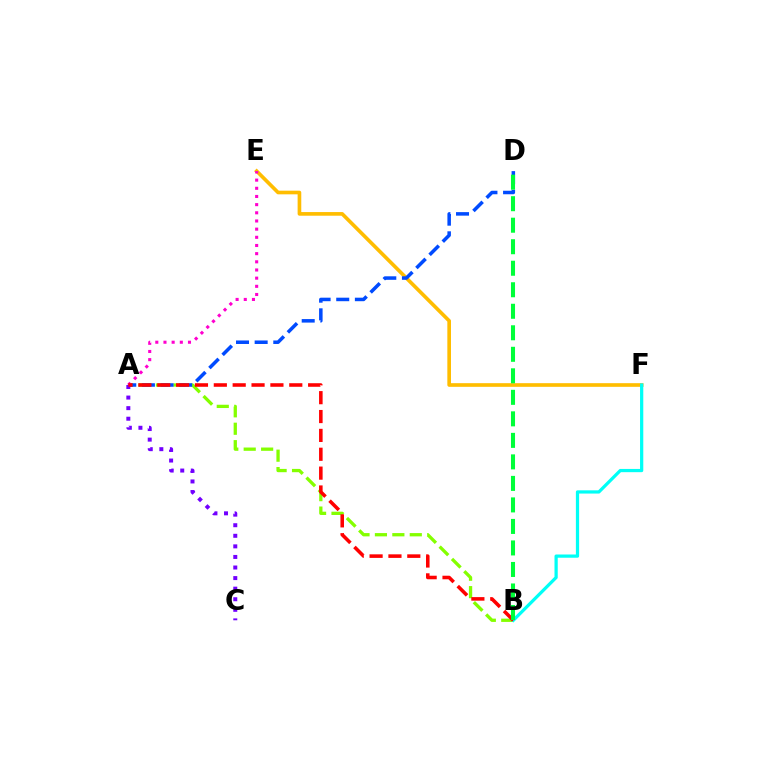{('A', 'B'): [{'color': '#84ff00', 'line_style': 'dashed', 'thickness': 2.37}, {'color': '#ff0000', 'line_style': 'dashed', 'thickness': 2.56}], ('E', 'F'): [{'color': '#ffbd00', 'line_style': 'solid', 'thickness': 2.63}], ('A', 'D'): [{'color': '#004bff', 'line_style': 'dashed', 'thickness': 2.53}], ('A', 'E'): [{'color': '#ff00cf', 'line_style': 'dotted', 'thickness': 2.22}], ('A', 'C'): [{'color': '#7200ff', 'line_style': 'dotted', 'thickness': 2.87}], ('B', 'F'): [{'color': '#00fff6', 'line_style': 'solid', 'thickness': 2.33}], ('B', 'D'): [{'color': '#00ff39', 'line_style': 'dashed', 'thickness': 2.92}]}